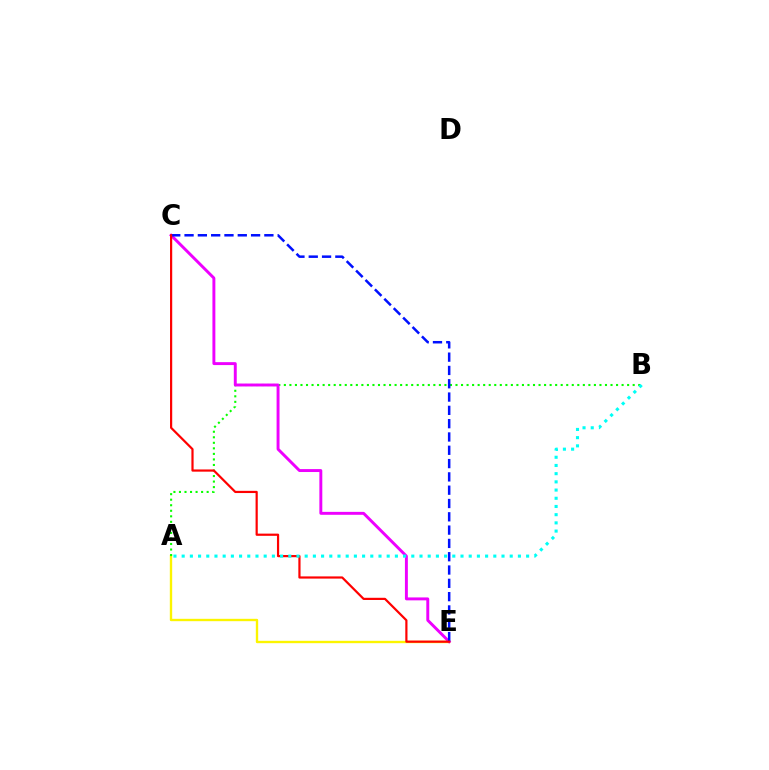{('A', 'E'): [{'color': '#fcf500', 'line_style': 'solid', 'thickness': 1.7}], ('A', 'B'): [{'color': '#08ff00', 'line_style': 'dotted', 'thickness': 1.5}, {'color': '#00fff6', 'line_style': 'dotted', 'thickness': 2.23}], ('C', 'E'): [{'color': '#ee00ff', 'line_style': 'solid', 'thickness': 2.11}, {'color': '#0010ff', 'line_style': 'dashed', 'thickness': 1.81}, {'color': '#ff0000', 'line_style': 'solid', 'thickness': 1.58}]}